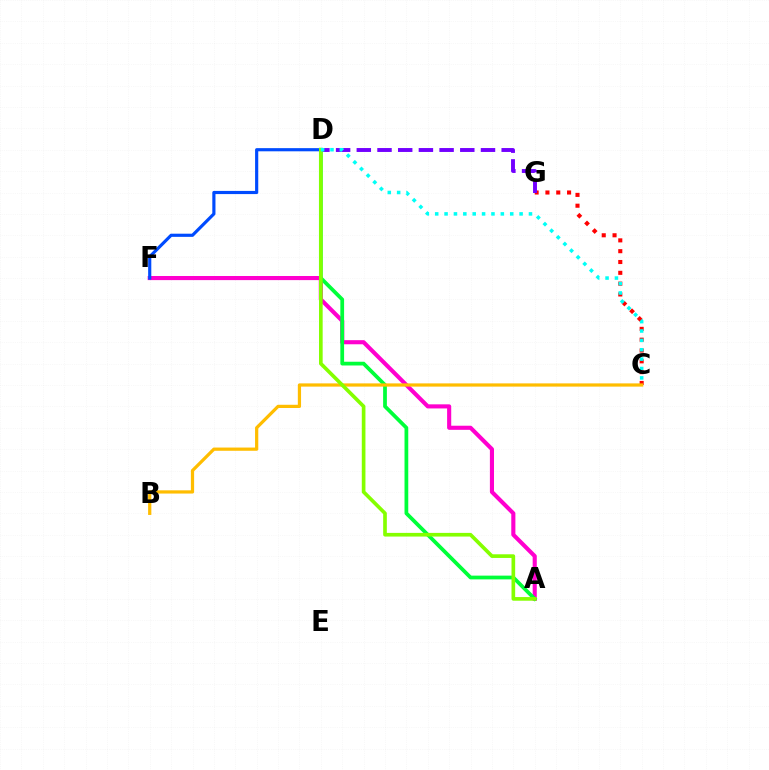{('A', 'F'): [{'color': '#ff00cf', 'line_style': 'solid', 'thickness': 2.96}], ('C', 'G'): [{'color': '#ff0000', 'line_style': 'dotted', 'thickness': 2.94}], ('A', 'D'): [{'color': '#00ff39', 'line_style': 'solid', 'thickness': 2.7}, {'color': '#84ff00', 'line_style': 'solid', 'thickness': 2.64}], ('B', 'C'): [{'color': '#ffbd00', 'line_style': 'solid', 'thickness': 2.33}], ('D', 'F'): [{'color': '#004bff', 'line_style': 'solid', 'thickness': 2.28}], ('D', 'G'): [{'color': '#7200ff', 'line_style': 'dashed', 'thickness': 2.81}], ('C', 'D'): [{'color': '#00fff6', 'line_style': 'dotted', 'thickness': 2.55}]}